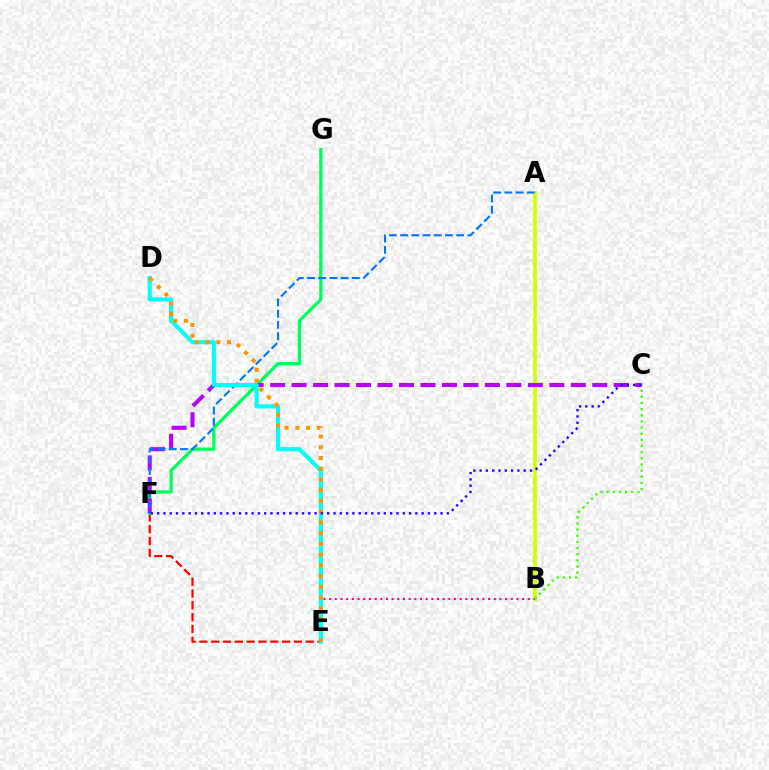{('A', 'B'): [{'color': '#d1ff00', 'line_style': 'solid', 'thickness': 2.68}], ('E', 'F'): [{'color': '#ff0000', 'line_style': 'dashed', 'thickness': 1.6}], ('F', 'G'): [{'color': '#00ff5c', 'line_style': 'solid', 'thickness': 2.37}], ('C', 'F'): [{'color': '#b900ff', 'line_style': 'dashed', 'thickness': 2.92}, {'color': '#2500ff', 'line_style': 'dotted', 'thickness': 1.71}], ('A', 'F'): [{'color': '#0074ff', 'line_style': 'dashed', 'thickness': 1.52}], ('B', 'E'): [{'color': '#ff00ac', 'line_style': 'dotted', 'thickness': 1.54}], ('B', 'C'): [{'color': '#3dff00', 'line_style': 'dotted', 'thickness': 1.67}], ('D', 'E'): [{'color': '#00fff6', 'line_style': 'solid', 'thickness': 2.95}, {'color': '#ff9400', 'line_style': 'dotted', 'thickness': 2.92}]}